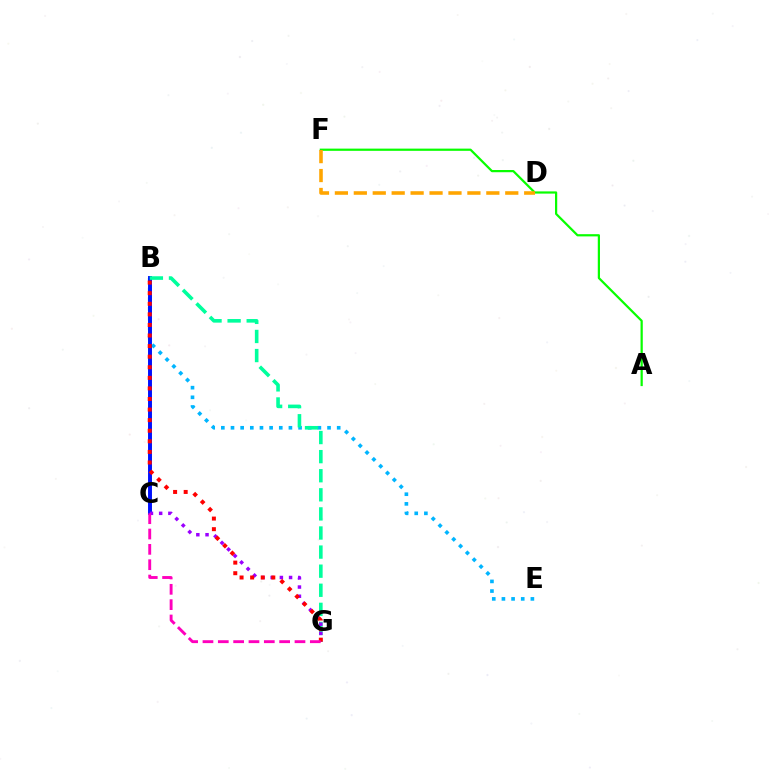{('B', 'E'): [{'color': '#00b5ff', 'line_style': 'dotted', 'thickness': 2.62}], ('B', 'C'): [{'color': '#b3ff00', 'line_style': 'dashed', 'thickness': 1.81}, {'color': '#0010ff', 'line_style': 'solid', 'thickness': 2.83}], ('B', 'G'): [{'color': '#00ff9d', 'line_style': 'dashed', 'thickness': 2.59}, {'color': '#ff0000', 'line_style': 'dotted', 'thickness': 2.87}], ('A', 'F'): [{'color': '#08ff00', 'line_style': 'solid', 'thickness': 1.6}], ('C', 'G'): [{'color': '#9b00ff', 'line_style': 'dotted', 'thickness': 2.5}, {'color': '#ff00bd', 'line_style': 'dashed', 'thickness': 2.08}], ('D', 'F'): [{'color': '#ffa500', 'line_style': 'dashed', 'thickness': 2.57}]}